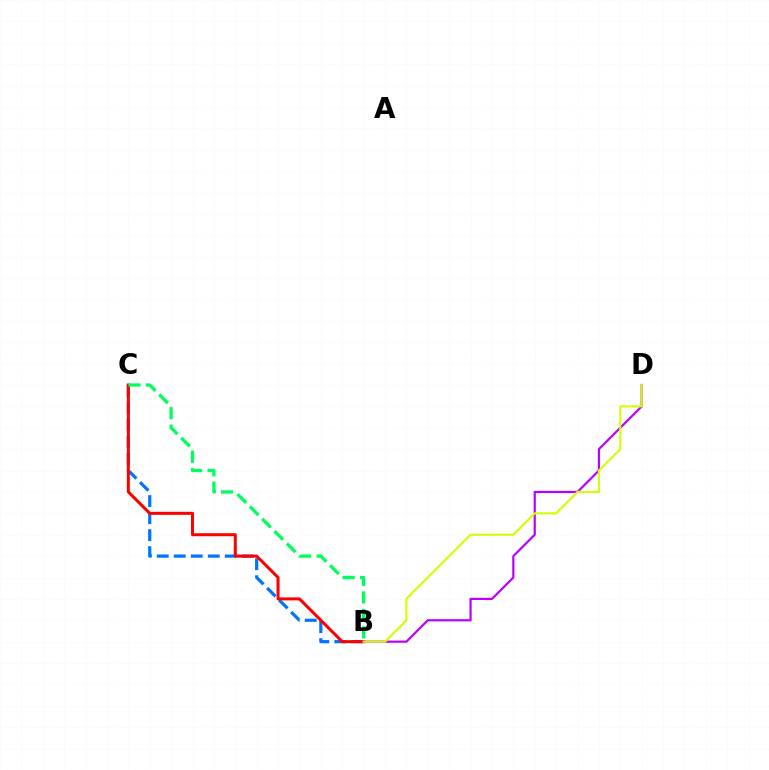{('B', 'C'): [{'color': '#0074ff', 'line_style': 'dashed', 'thickness': 2.31}, {'color': '#ff0000', 'line_style': 'solid', 'thickness': 2.18}, {'color': '#00ff5c', 'line_style': 'dashed', 'thickness': 2.37}], ('B', 'D'): [{'color': '#b900ff', 'line_style': 'solid', 'thickness': 1.58}, {'color': '#d1ff00', 'line_style': 'solid', 'thickness': 1.52}]}